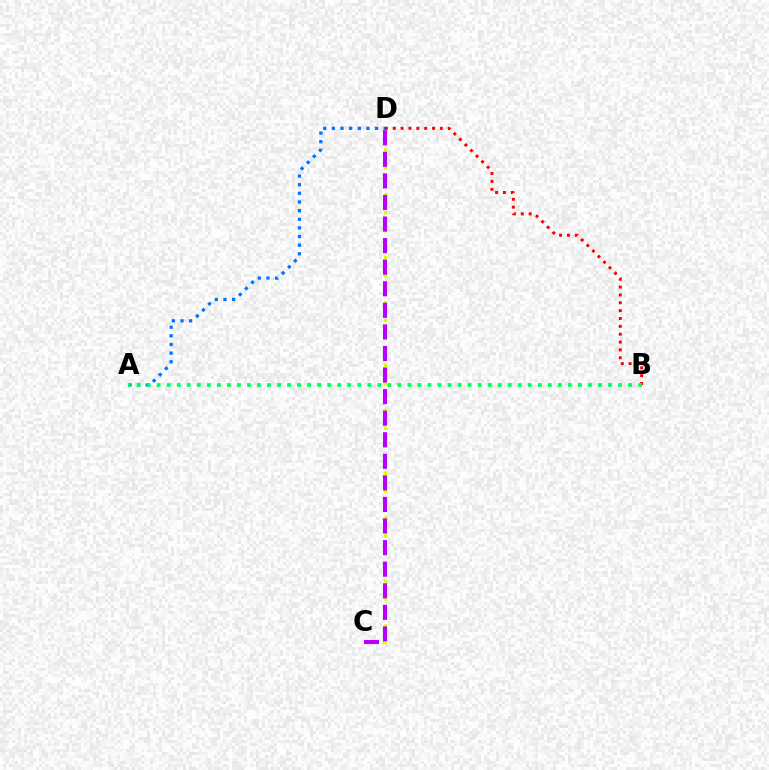{('B', 'D'): [{'color': '#ff0000', 'line_style': 'dotted', 'thickness': 2.13}], ('A', 'D'): [{'color': '#0074ff', 'line_style': 'dotted', 'thickness': 2.35}], ('C', 'D'): [{'color': '#d1ff00', 'line_style': 'dotted', 'thickness': 2.44}, {'color': '#b900ff', 'line_style': 'dashed', 'thickness': 2.93}], ('A', 'B'): [{'color': '#00ff5c', 'line_style': 'dotted', 'thickness': 2.73}]}